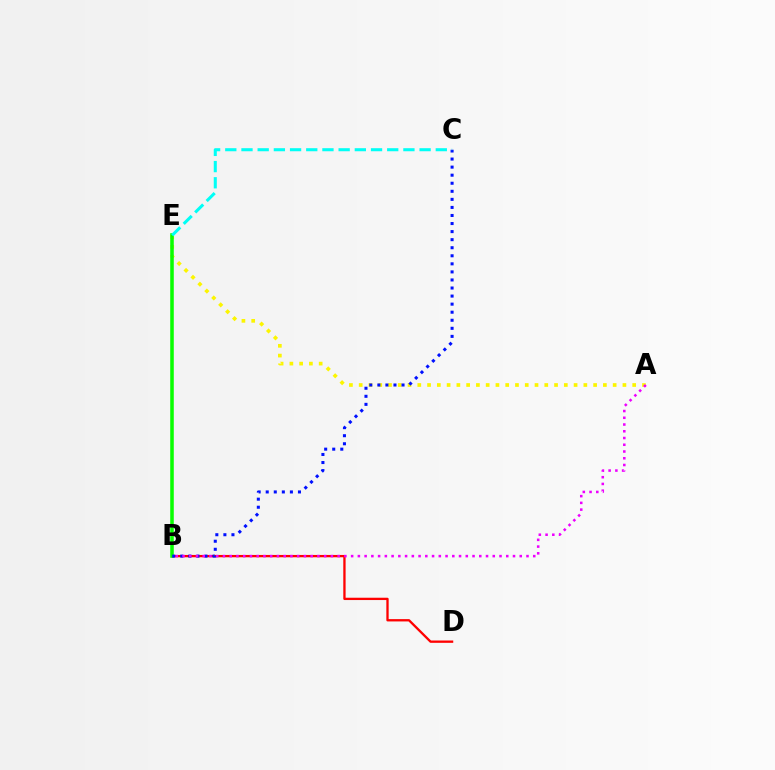{('B', 'D'): [{'color': '#ff0000', 'line_style': 'solid', 'thickness': 1.67}], ('A', 'E'): [{'color': '#fcf500', 'line_style': 'dotted', 'thickness': 2.65}], ('B', 'E'): [{'color': '#08ff00', 'line_style': 'solid', 'thickness': 2.56}], ('B', 'C'): [{'color': '#0010ff', 'line_style': 'dotted', 'thickness': 2.19}], ('C', 'E'): [{'color': '#00fff6', 'line_style': 'dashed', 'thickness': 2.2}], ('A', 'B'): [{'color': '#ee00ff', 'line_style': 'dotted', 'thickness': 1.83}]}